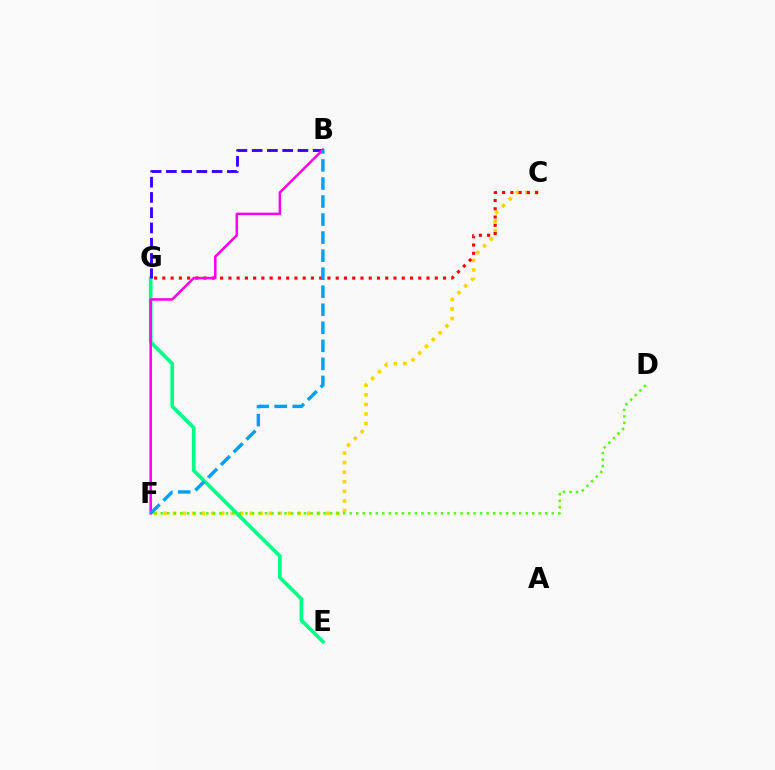{('C', 'F'): [{'color': '#ffd500', 'line_style': 'dotted', 'thickness': 2.61}], ('C', 'G'): [{'color': '#ff0000', 'line_style': 'dotted', 'thickness': 2.24}], ('E', 'G'): [{'color': '#00ff86', 'line_style': 'solid', 'thickness': 2.63}], ('B', 'G'): [{'color': '#3700ff', 'line_style': 'dashed', 'thickness': 2.07}], ('B', 'F'): [{'color': '#ff00ed', 'line_style': 'solid', 'thickness': 1.81}, {'color': '#009eff', 'line_style': 'dashed', 'thickness': 2.45}], ('D', 'F'): [{'color': '#4fff00', 'line_style': 'dotted', 'thickness': 1.77}]}